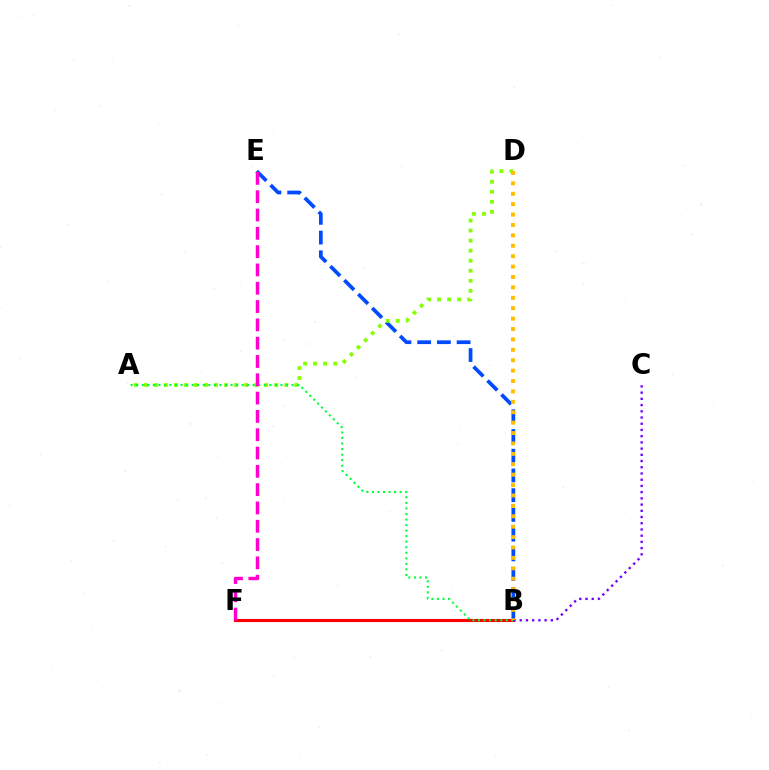{('B', 'F'): [{'color': '#00fff6', 'line_style': 'dotted', 'thickness': 2.11}, {'color': '#ff0000', 'line_style': 'solid', 'thickness': 2.23}], ('B', 'E'): [{'color': '#004bff', 'line_style': 'dashed', 'thickness': 2.68}], ('A', 'D'): [{'color': '#84ff00', 'line_style': 'dotted', 'thickness': 2.73}], ('B', 'C'): [{'color': '#7200ff', 'line_style': 'dotted', 'thickness': 1.69}], ('A', 'B'): [{'color': '#00ff39', 'line_style': 'dotted', 'thickness': 1.51}], ('E', 'F'): [{'color': '#ff00cf', 'line_style': 'dashed', 'thickness': 2.49}], ('B', 'D'): [{'color': '#ffbd00', 'line_style': 'dotted', 'thickness': 2.83}]}